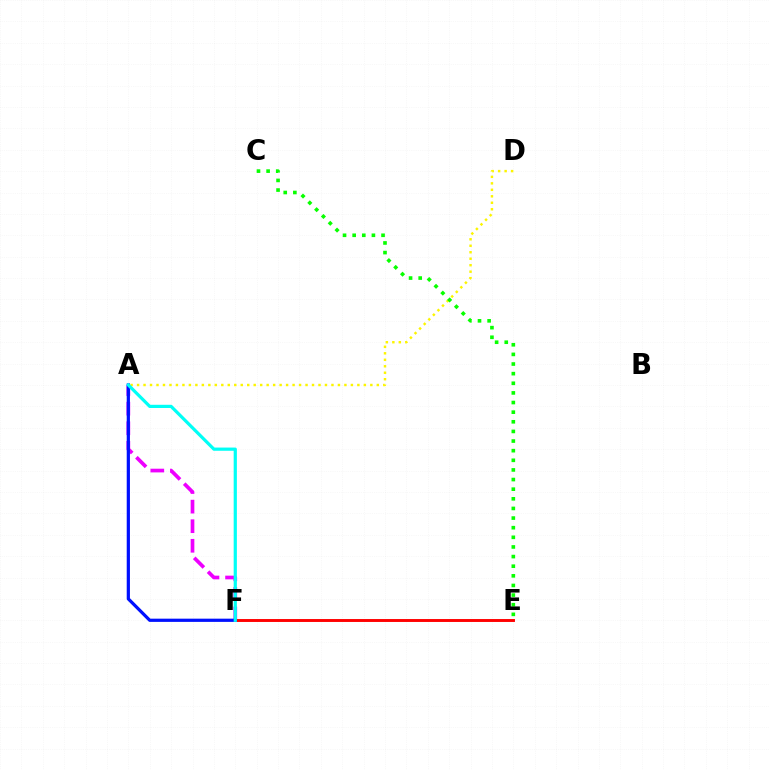{('A', 'D'): [{'color': '#fcf500', 'line_style': 'dotted', 'thickness': 1.76}], ('C', 'E'): [{'color': '#08ff00', 'line_style': 'dotted', 'thickness': 2.62}], ('A', 'F'): [{'color': '#ee00ff', 'line_style': 'dashed', 'thickness': 2.66}, {'color': '#0010ff', 'line_style': 'solid', 'thickness': 2.32}, {'color': '#00fff6', 'line_style': 'solid', 'thickness': 2.31}], ('E', 'F'): [{'color': '#ff0000', 'line_style': 'solid', 'thickness': 2.1}]}